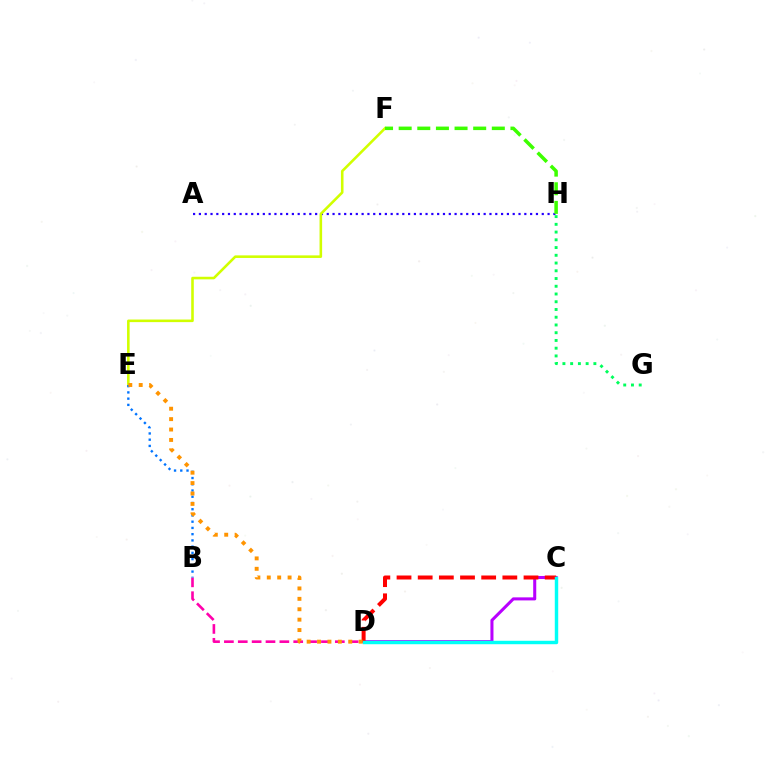{('C', 'D'): [{'color': '#b900ff', 'line_style': 'solid', 'thickness': 2.19}, {'color': '#ff0000', 'line_style': 'dashed', 'thickness': 2.88}, {'color': '#00fff6', 'line_style': 'solid', 'thickness': 2.48}], ('A', 'H'): [{'color': '#2500ff', 'line_style': 'dotted', 'thickness': 1.58}], ('E', 'F'): [{'color': '#d1ff00', 'line_style': 'solid', 'thickness': 1.86}], ('B', 'D'): [{'color': '#ff00ac', 'line_style': 'dashed', 'thickness': 1.88}], ('B', 'E'): [{'color': '#0074ff', 'line_style': 'dotted', 'thickness': 1.69}], ('G', 'H'): [{'color': '#00ff5c', 'line_style': 'dotted', 'thickness': 2.1}], ('F', 'H'): [{'color': '#3dff00', 'line_style': 'dashed', 'thickness': 2.53}], ('D', 'E'): [{'color': '#ff9400', 'line_style': 'dotted', 'thickness': 2.83}]}